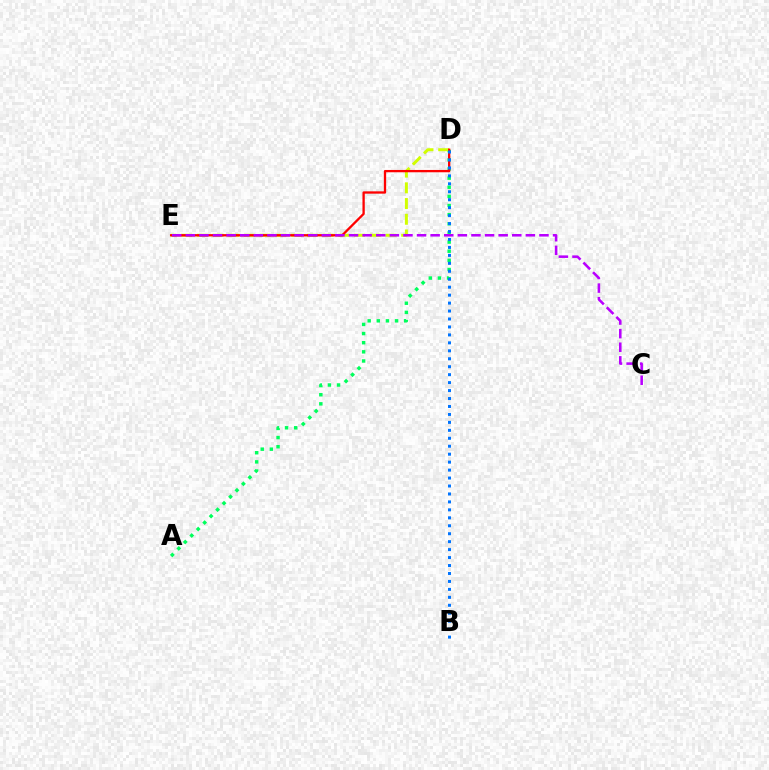{('A', 'D'): [{'color': '#00ff5c', 'line_style': 'dotted', 'thickness': 2.48}], ('D', 'E'): [{'color': '#d1ff00', 'line_style': 'dashed', 'thickness': 2.14}, {'color': '#ff0000', 'line_style': 'solid', 'thickness': 1.66}], ('B', 'D'): [{'color': '#0074ff', 'line_style': 'dotted', 'thickness': 2.16}], ('C', 'E'): [{'color': '#b900ff', 'line_style': 'dashed', 'thickness': 1.85}]}